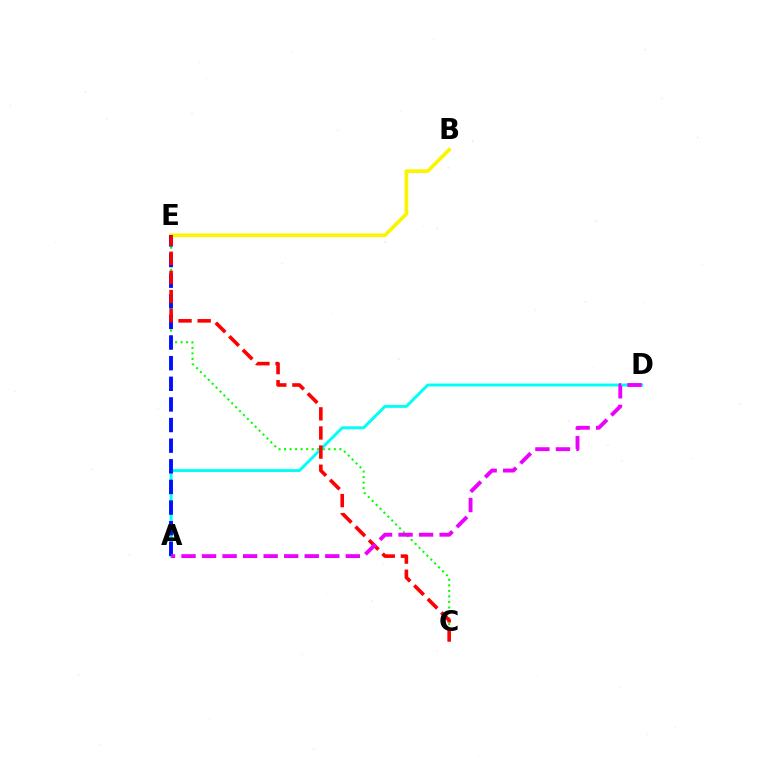{('C', 'E'): [{'color': '#08ff00', 'line_style': 'dotted', 'thickness': 1.5}, {'color': '#ff0000', 'line_style': 'dashed', 'thickness': 2.6}], ('B', 'E'): [{'color': '#fcf500', 'line_style': 'solid', 'thickness': 2.64}], ('A', 'D'): [{'color': '#00fff6', 'line_style': 'solid', 'thickness': 2.11}, {'color': '#ee00ff', 'line_style': 'dashed', 'thickness': 2.79}], ('A', 'E'): [{'color': '#0010ff', 'line_style': 'dashed', 'thickness': 2.8}]}